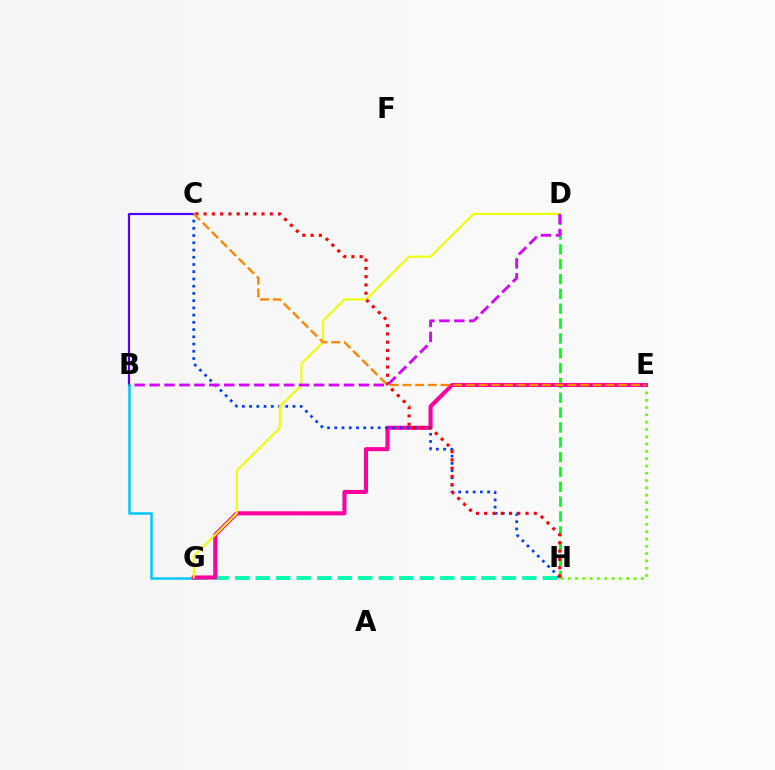{('B', 'C'): [{'color': '#4f00ff', 'line_style': 'solid', 'thickness': 1.56}], ('D', 'H'): [{'color': '#00ff27', 'line_style': 'dashed', 'thickness': 2.02}], ('G', 'H'): [{'color': '#00ffaf', 'line_style': 'dashed', 'thickness': 2.79}], ('E', 'H'): [{'color': '#66ff00', 'line_style': 'dotted', 'thickness': 1.98}], ('B', 'G'): [{'color': '#00c7ff', 'line_style': 'solid', 'thickness': 1.81}], ('E', 'G'): [{'color': '#ff00a0', 'line_style': 'solid', 'thickness': 2.95}], ('C', 'H'): [{'color': '#003fff', 'line_style': 'dotted', 'thickness': 1.97}, {'color': '#ff0000', 'line_style': 'dotted', 'thickness': 2.25}], ('D', 'G'): [{'color': '#eeff00', 'line_style': 'solid', 'thickness': 1.5}], ('B', 'D'): [{'color': '#d600ff', 'line_style': 'dashed', 'thickness': 2.03}], ('C', 'E'): [{'color': '#ff8800', 'line_style': 'dashed', 'thickness': 1.72}]}